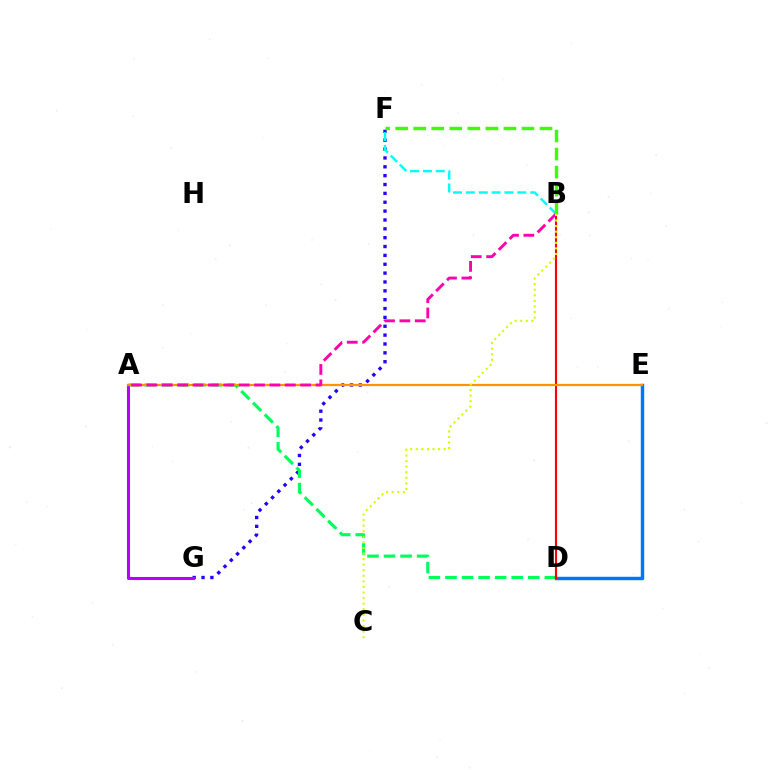{('F', 'G'): [{'color': '#2500ff', 'line_style': 'dotted', 'thickness': 2.41}], ('A', 'D'): [{'color': '#00ff5c', 'line_style': 'dashed', 'thickness': 2.25}], ('A', 'G'): [{'color': '#b900ff', 'line_style': 'solid', 'thickness': 2.21}], ('B', 'F'): [{'color': '#00fff6', 'line_style': 'dashed', 'thickness': 1.75}, {'color': '#3dff00', 'line_style': 'dashed', 'thickness': 2.45}], ('D', 'E'): [{'color': '#0074ff', 'line_style': 'solid', 'thickness': 2.47}], ('B', 'D'): [{'color': '#ff0000', 'line_style': 'solid', 'thickness': 1.53}], ('A', 'E'): [{'color': '#ff9400', 'line_style': 'solid', 'thickness': 1.6}], ('A', 'B'): [{'color': '#ff00ac', 'line_style': 'dashed', 'thickness': 2.09}], ('B', 'C'): [{'color': '#d1ff00', 'line_style': 'dotted', 'thickness': 1.52}]}